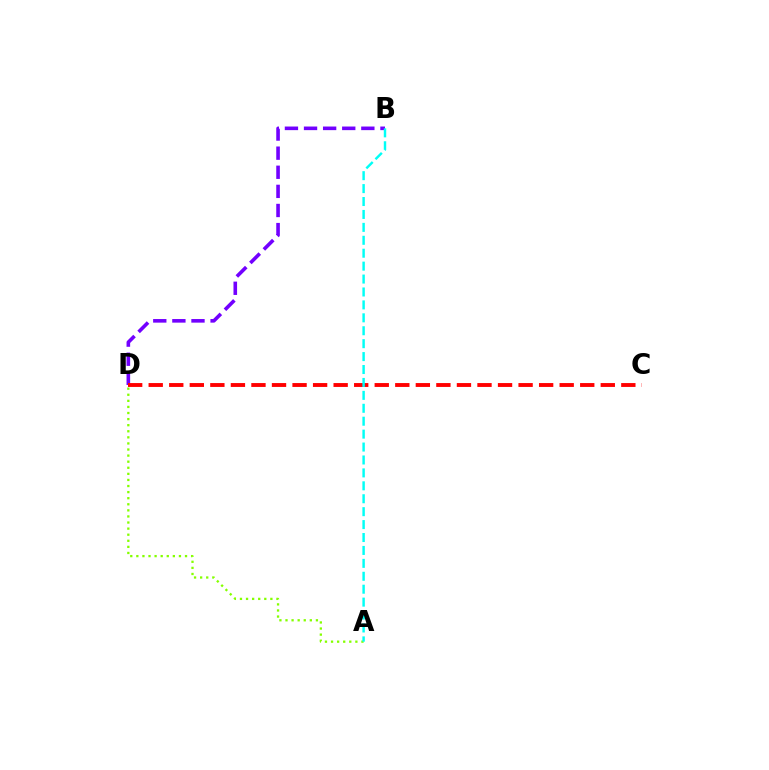{('A', 'D'): [{'color': '#84ff00', 'line_style': 'dotted', 'thickness': 1.65}], ('B', 'D'): [{'color': '#7200ff', 'line_style': 'dashed', 'thickness': 2.6}], ('C', 'D'): [{'color': '#ff0000', 'line_style': 'dashed', 'thickness': 2.79}], ('A', 'B'): [{'color': '#00fff6', 'line_style': 'dashed', 'thickness': 1.76}]}